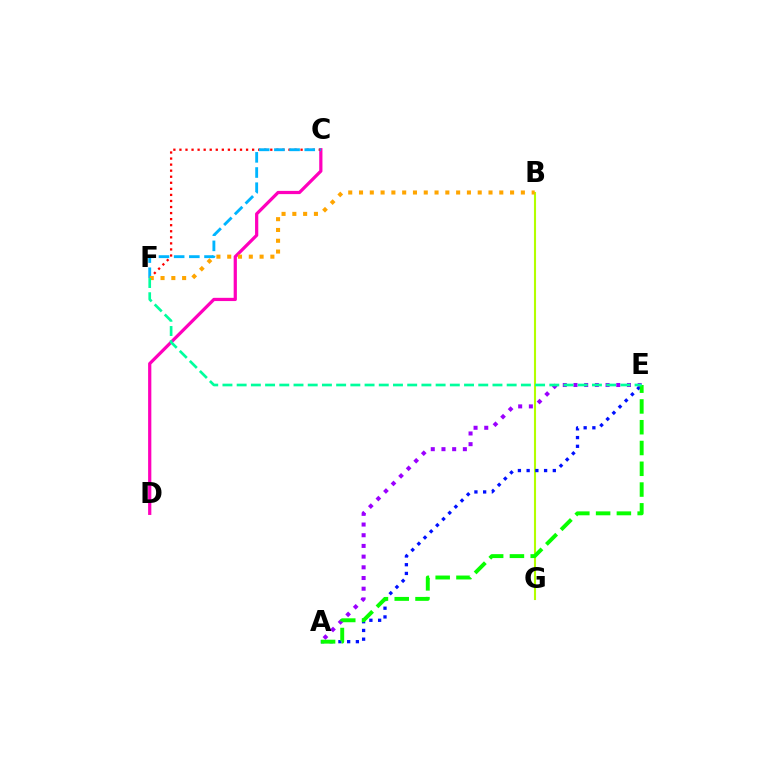{('B', 'G'): [{'color': '#b3ff00', 'line_style': 'solid', 'thickness': 1.51}], ('C', 'D'): [{'color': '#ff00bd', 'line_style': 'solid', 'thickness': 2.32}], ('A', 'E'): [{'color': '#0010ff', 'line_style': 'dotted', 'thickness': 2.37}, {'color': '#9b00ff', 'line_style': 'dotted', 'thickness': 2.91}, {'color': '#08ff00', 'line_style': 'dashed', 'thickness': 2.82}], ('C', 'F'): [{'color': '#ff0000', 'line_style': 'dotted', 'thickness': 1.65}, {'color': '#00b5ff', 'line_style': 'dashed', 'thickness': 2.06}], ('B', 'F'): [{'color': '#ffa500', 'line_style': 'dotted', 'thickness': 2.93}], ('E', 'F'): [{'color': '#00ff9d', 'line_style': 'dashed', 'thickness': 1.93}]}